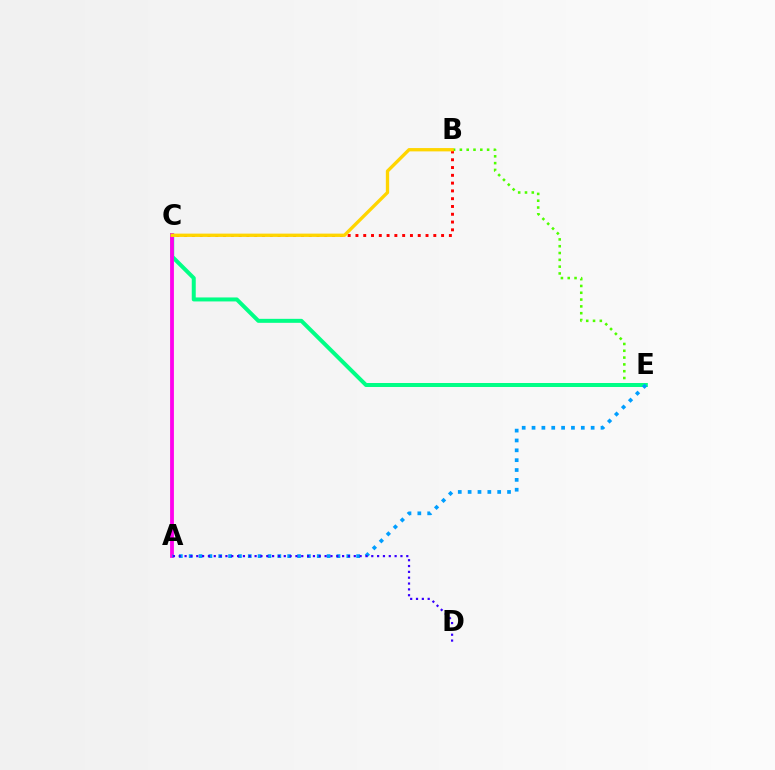{('B', 'E'): [{'color': '#4fff00', 'line_style': 'dotted', 'thickness': 1.85}], ('C', 'E'): [{'color': '#00ff86', 'line_style': 'solid', 'thickness': 2.87}], ('A', 'C'): [{'color': '#ff00ed', 'line_style': 'solid', 'thickness': 2.74}], ('B', 'C'): [{'color': '#ff0000', 'line_style': 'dotted', 'thickness': 2.12}, {'color': '#ffd500', 'line_style': 'solid', 'thickness': 2.39}], ('A', 'E'): [{'color': '#009eff', 'line_style': 'dotted', 'thickness': 2.68}], ('A', 'D'): [{'color': '#3700ff', 'line_style': 'dotted', 'thickness': 1.59}]}